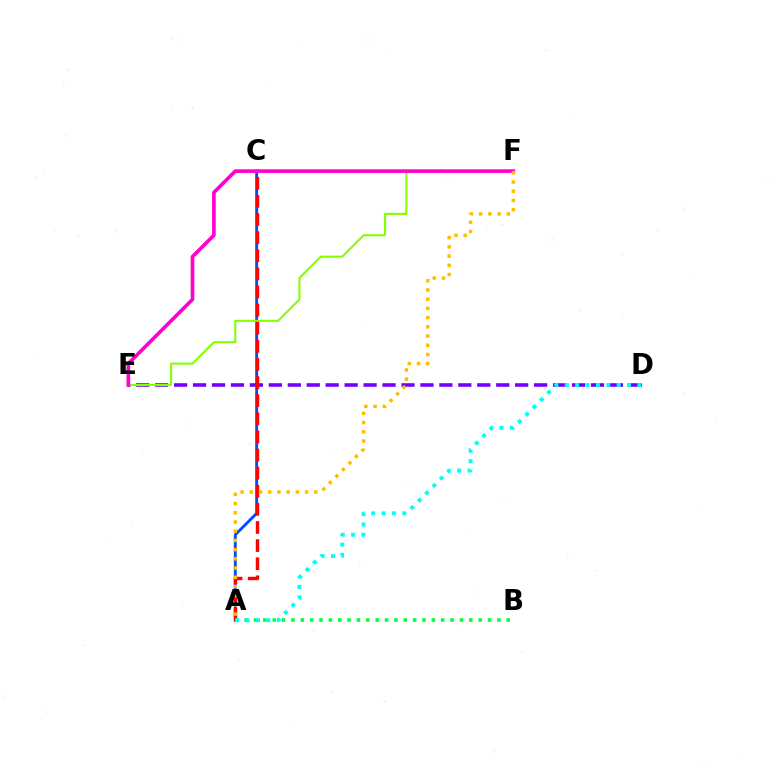{('D', 'E'): [{'color': '#7200ff', 'line_style': 'dashed', 'thickness': 2.57}], ('A', 'C'): [{'color': '#004bff', 'line_style': 'solid', 'thickness': 2.06}, {'color': '#ff0000', 'line_style': 'dashed', 'thickness': 2.46}], ('E', 'F'): [{'color': '#84ff00', 'line_style': 'solid', 'thickness': 1.51}, {'color': '#ff00cf', 'line_style': 'solid', 'thickness': 2.62}], ('A', 'B'): [{'color': '#00ff39', 'line_style': 'dotted', 'thickness': 2.54}], ('A', 'F'): [{'color': '#ffbd00', 'line_style': 'dotted', 'thickness': 2.5}], ('A', 'D'): [{'color': '#00fff6', 'line_style': 'dotted', 'thickness': 2.82}]}